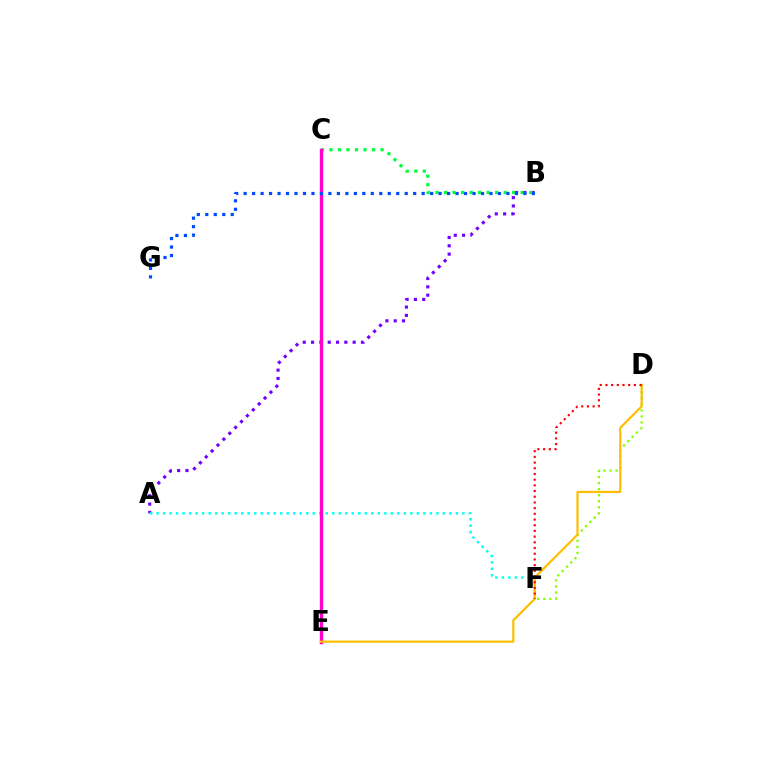{('D', 'F'): [{'color': '#84ff00', 'line_style': 'dotted', 'thickness': 1.65}, {'color': '#ff0000', 'line_style': 'dotted', 'thickness': 1.55}], ('A', 'B'): [{'color': '#7200ff', 'line_style': 'dotted', 'thickness': 2.26}], ('B', 'C'): [{'color': '#00ff39', 'line_style': 'dotted', 'thickness': 2.31}], ('A', 'F'): [{'color': '#00fff6', 'line_style': 'dotted', 'thickness': 1.77}], ('C', 'E'): [{'color': '#ff00cf', 'line_style': 'solid', 'thickness': 2.41}], ('D', 'E'): [{'color': '#ffbd00', 'line_style': 'solid', 'thickness': 1.58}], ('B', 'G'): [{'color': '#004bff', 'line_style': 'dotted', 'thickness': 2.3}]}